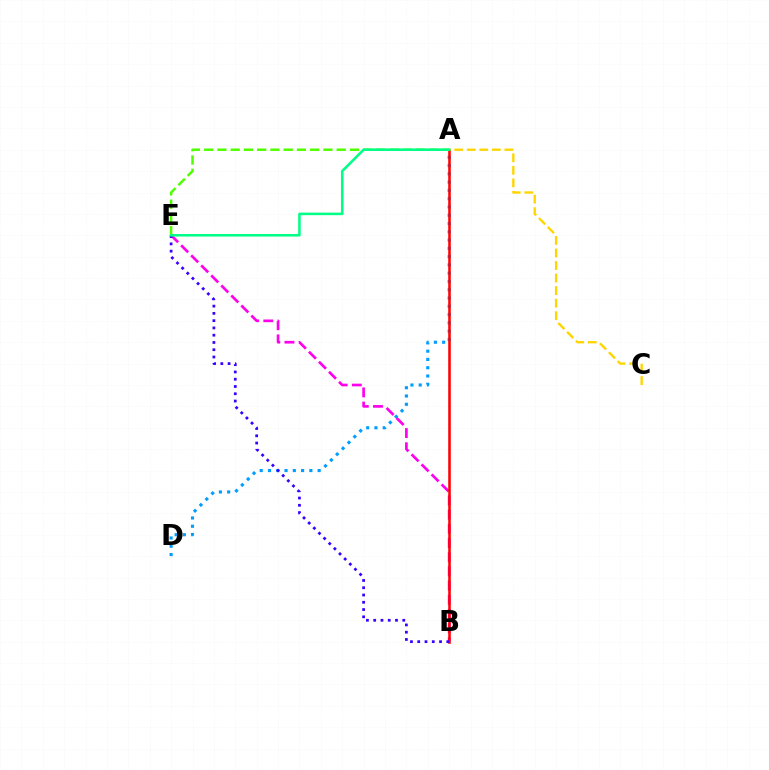{('A', 'D'): [{'color': '#009eff', 'line_style': 'dotted', 'thickness': 2.25}], ('B', 'E'): [{'color': '#ff00ed', 'line_style': 'dashed', 'thickness': 1.93}, {'color': '#3700ff', 'line_style': 'dotted', 'thickness': 1.97}], ('A', 'B'): [{'color': '#ff0000', 'line_style': 'solid', 'thickness': 1.83}], ('A', 'C'): [{'color': '#ffd500', 'line_style': 'dashed', 'thickness': 1.7}], ('A', 'E'): [{'color': '#4fff00', 'line_style': 'dashed', 'thickness': 1.8}, {'color': '#00ff86', 'line_style': 'solid', 'thickness': 1.84}]}